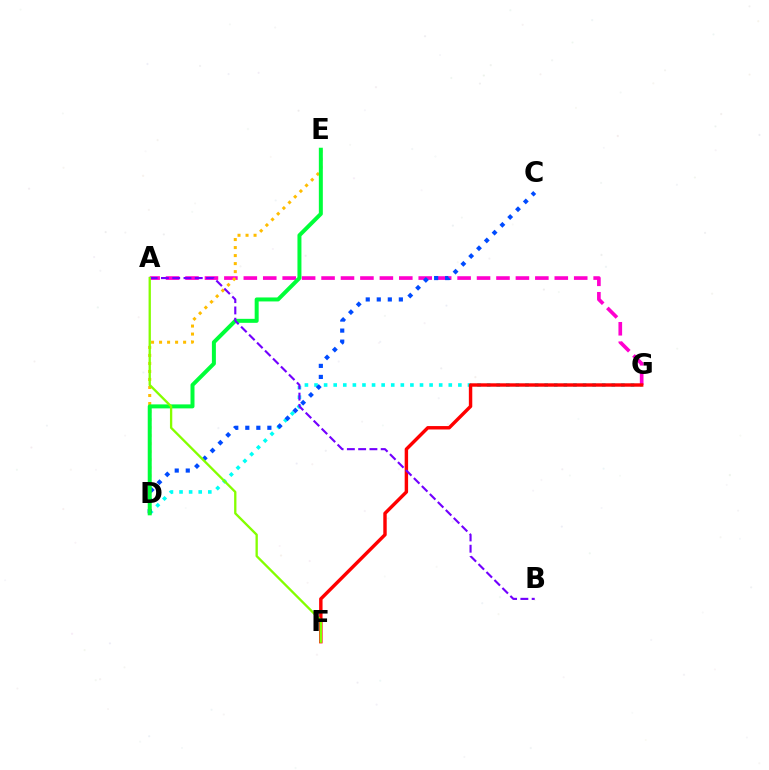{('D', 'G'): [{'color': '#00fff6', 'line_style': 'dotted', 'thickness': 2.61}], ('A', 'G'): [{'color': '#ff00cf', 'line_style': 'dashed', 'thickness': 2.64}], ('D', 'E'): [{'color': '#ffbd00', 'line_style': 'dotted', 'thickness': 2.18}, {'color': '#00ff39', 'line_style': 'solid', 'thickness': 2.87}], ('F', 'G'): [{'color': '#ff0000', 'line_style': 'solid', 'thickness': 2.47}], ('C', 'D'): [{'color': '#004bff', 'line_style': 'dotted', 'thickness': 3.0}], ('A', 'B'): [{'color': '#7200ff', 'line_style': 'dashed', 'thickness': 1.53}], ('A', 'F'): [{'color': '#84ff00', 'line_style': 'solid', 'thickness': 1.67}]}